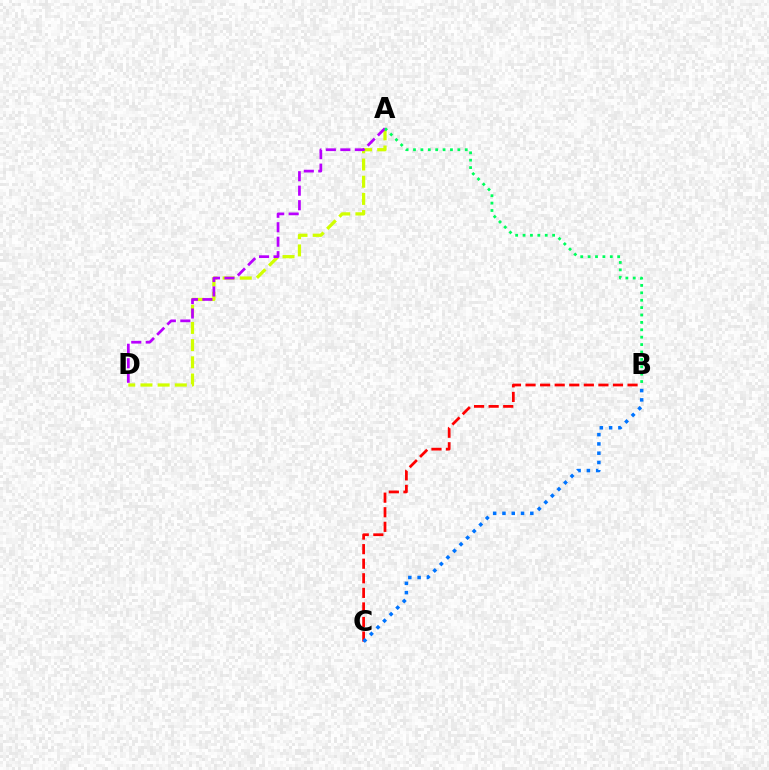{('B', 'C'): [{'color': '#ff0000', 'line_style': 'dashed', 'thickness': 1.98}, {'color': '#0074ff', 'line_style': 'dotted', 'thickness': 2.52}], ('A', 'D'): [{'color': '#d1ff00', 'line_style': 'dashed', 'thickness': 2.34}, {'color': '#b900ff', 'line_style': 'dashed', 'thickness': 1.97}], ('A', 'B'): [{'color': '#00ff5c', 'line_style': 'dotted', 'thickness': 2.01}]}